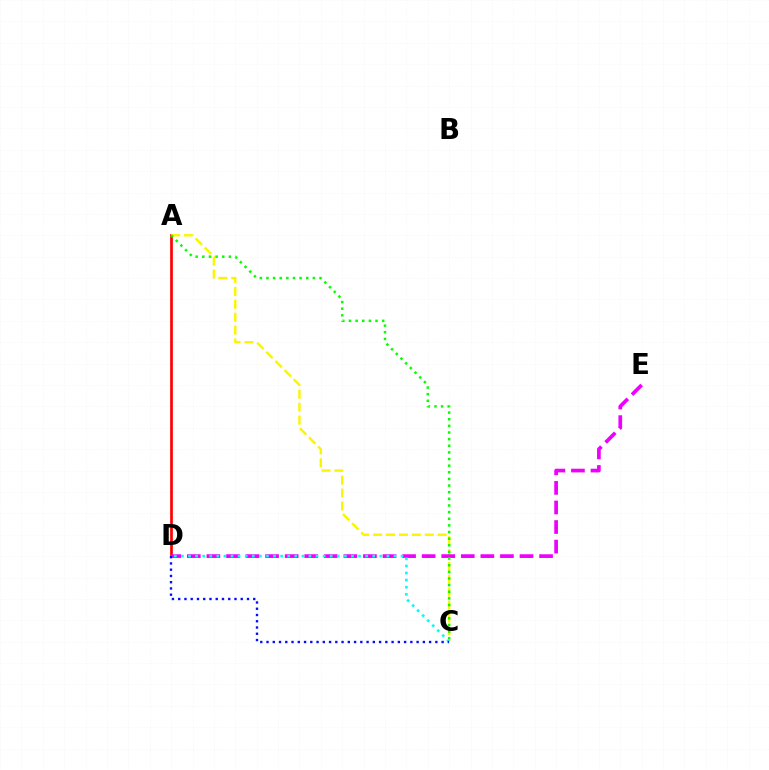{('A', 'D'): [{'color': '#ff0000', 'line_style': 'solid', 'thickness': 1.94}], ('A', 'C'): [{'color': '#fcf500', 'line_style': 'dashed', 'thickness': 1.75}, {'color': '#08ff00', 'line_style': 'dotted', 'thickness': 1.8}], ('D', 'E'): [{'color': '#ee00ff', 'line_style': 'dashed', 'thickness': 2.66}], ('C', 'D'): [{'color': '#00fff6', 'line_style': 'dotted', 'thickness': 1.92}, {'color': '#0010ff', 'line_style': 'dotted', 'thickness': 1.7}]}